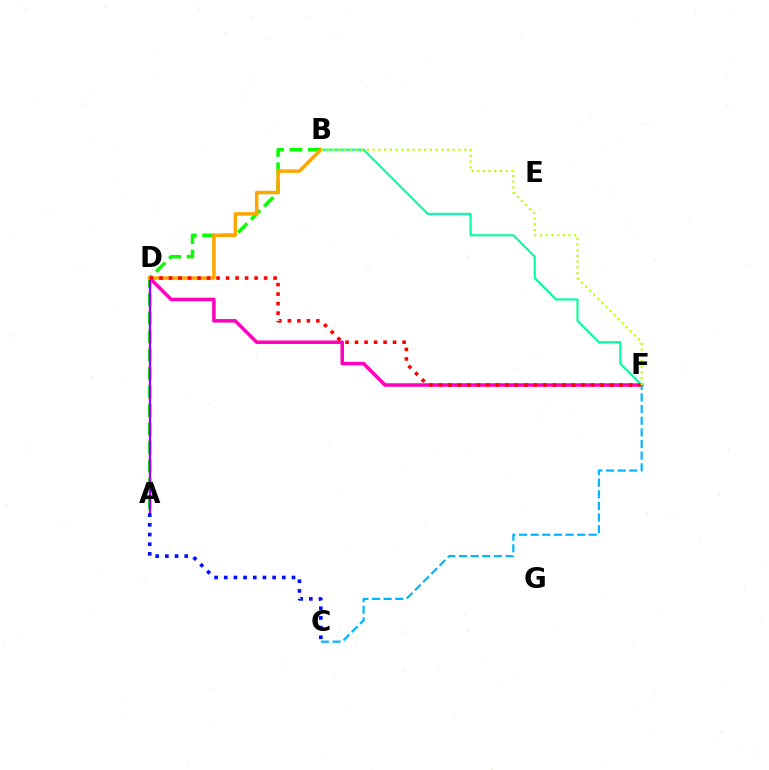{('D', 'F'): [{'color': '#ff00bd', 'line_style': 'solid', 'thickness': 2.53}, {'color': '#ff0000', 'line_style': 'dotted', 'thickness': 2.58}], ('B', 'F'): [{'color': '#00ff9d', 'line_style': 'solid', 'thickness': 1.52}, {'color': '#b3ff00', 'line_style': 'dotted', 'thickness': 1.55}], ('A', 'B'): [{'color': '#08ff00', 'line_style': 'dashed', 'thickness': 2.51}], ('A', 'D'): [{'color': '#9b00ff', 'line_style': 'solid', 'thickness': 1.68}], ('B', 'D'): [{'color': '#ffa500', 'line_style': 'solid', 'thickness': 2.51}], ('A', 'C'): [{'color': '#0010ff', 'line_style': 'dotted', 'thickness': 2.63}], ('C', 'F'): [{'color': '#00b5ff', 'line_style': 'dashed', 'thickness': 1.58}]}